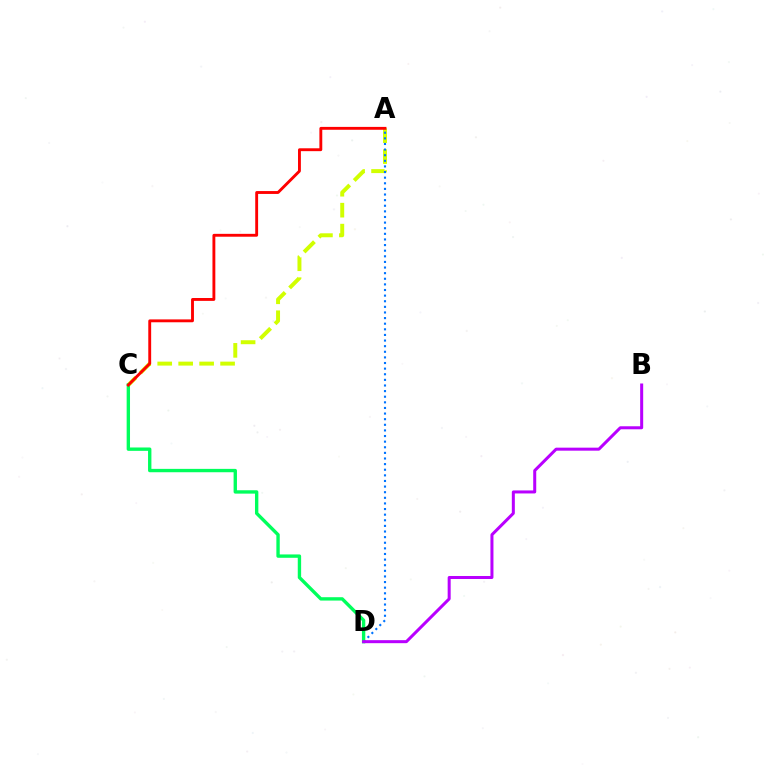{('A', 'C'): [{'color': '#d1ff00', 'line_style': 'dashed', 'thickness': 2.85}, {'color': '#ff0000', 'line_style': 'solid', 'thickness': 2.07}], ('A', 'D'): [{'color': '#0074ff', 'line_style': 'dotted', 'thickness': 1.53}], ('C', 'D'): [{'color': '#00ff5c', 'line_style': 'solid', 'thickness': 2.42}], ('B', 'D'): [{'color': '#b900ff', 'line_style': 'solid', 'thickness': 2.17}]}